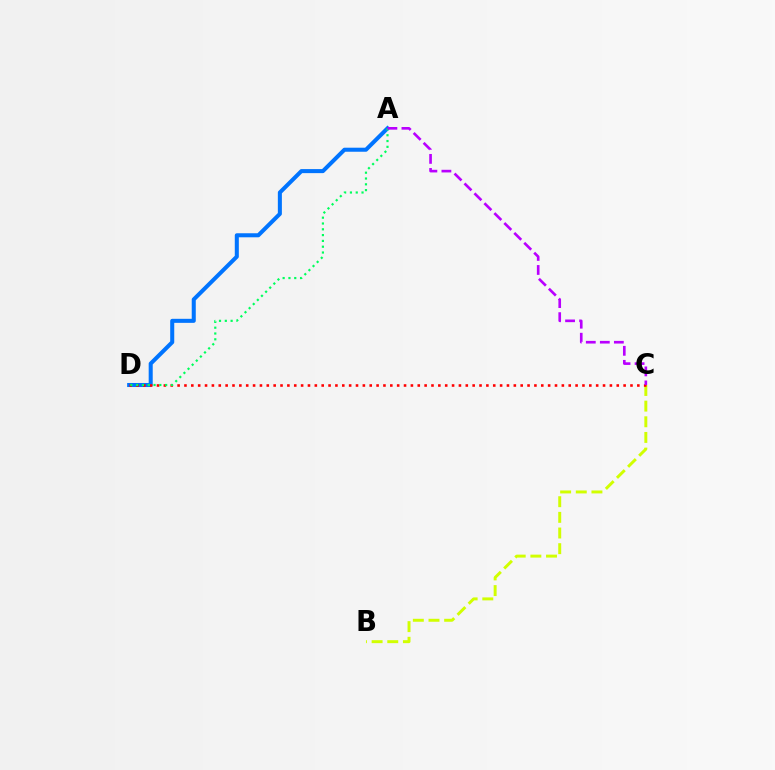{('B', 'C'): [{'color': '#d1ff00', 'line_style': 'dashed', 'thickness': 2.13}], ('A', 'D'): [{'color': '#0074ff', 'line_style': 'solid', 'thickness': 2.91}, {'color': '#00ff5c', 'line_style': 'dotted', 'thickness': 1.58}], ('C', 'D'): [{'color': '#ff0000', 'line_style': 'dotted', 'thickness': 1.86}], ('A', 'C'): [{'color': '#b900ff', 'line_style': 'dashed', 'thickness': 1.91}]}